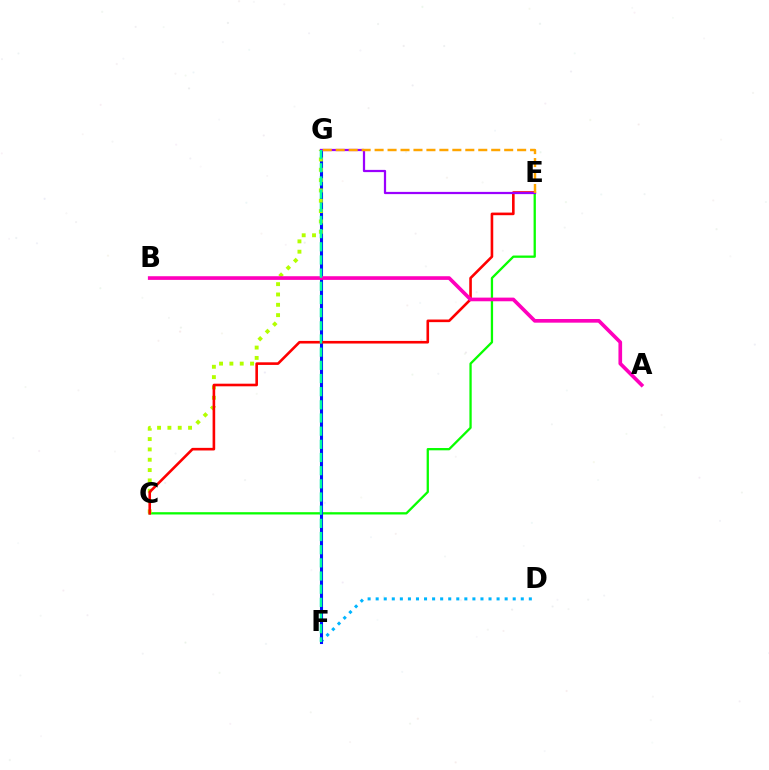{('C', 'E'): [{'color': '#08ff00', 'line_style': 'solid', 'thickness': 1.65}, {'color': '#ff0000', 'line_style': 'solid', 'thickness': 1.88}], ('D', 'F'): [{'color': '#00b5ff', 'line_style': 'dotted', 'thickness': 2.19}], ('F', 'G'): [{'color': '#0010ff', 'line_style': 'solid', 'thickness': 2.21}, {'color': '#00ff9d', 'line_style': 'dashed', 'thickness': 1.79}], ('C', 'G'): [{'color': '#b3ff00', 'line_style': 'dotted', 'thickness': 2.81}], ('E', 'G'): [{'color': '#9b00ff', 'line_style': 'solid', 'thickness': 1.61}, {'color': '#ffa500', 'line_style': 'dashed', 'thickness': 1.76}], ('A', 'B'): [{'color': '#ff00bd', 'line_style': 'solid', 'thickness': 2.64}]}